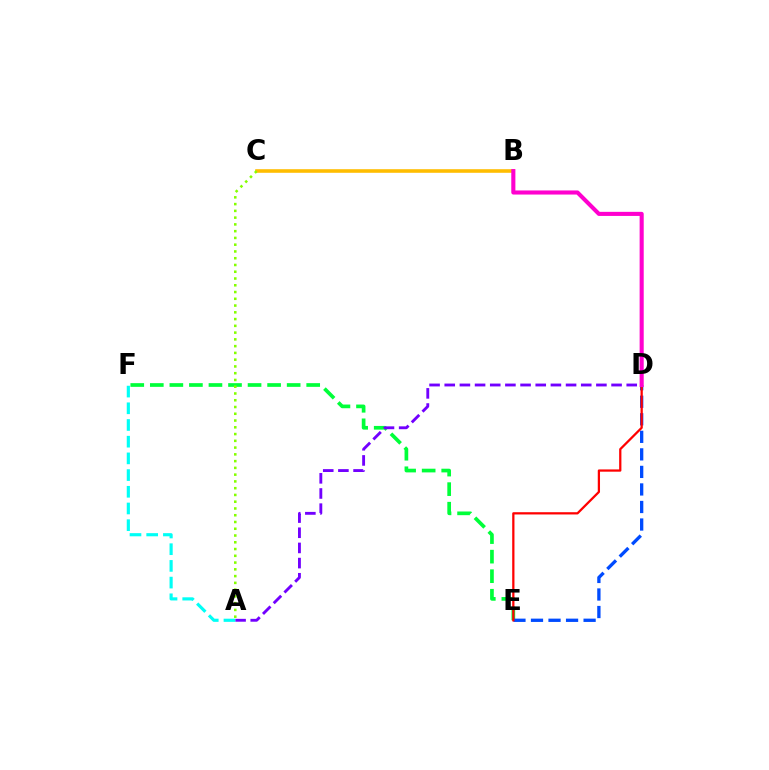{('E', 'F'): [{'color': '#00ff39', 'line_style': 'dashed', 'thickness': 2.66}], ('D', 'E'): [{'color': '#004bff', 'line_style': 'dashed', 'thickness': 2.38}, {'color': '#ff0000', 'line_style': 'solid', 'thickness': 1.62}], ('B', 'C'): [{'color': '#ffbd00', 'line_style': 'solid', 'thickness': 2.58}], ('A', 'D'): [{'color': '#7200ff', 'line_style': 'dashed', 'thickness': 2.06}], ('B', 'D'): [{'color': '#ff00cf', 'line_style': 'solid', 'thickness': 2.95}], ('A', 'F'): [{'color': '#00fff6', 'line_style': 'dashed', 'thickness': 2.27}], ('A', 'C'): [{'color': '#84ff00', 'line_style': 'dotted', 'thickness': 1.84}]}